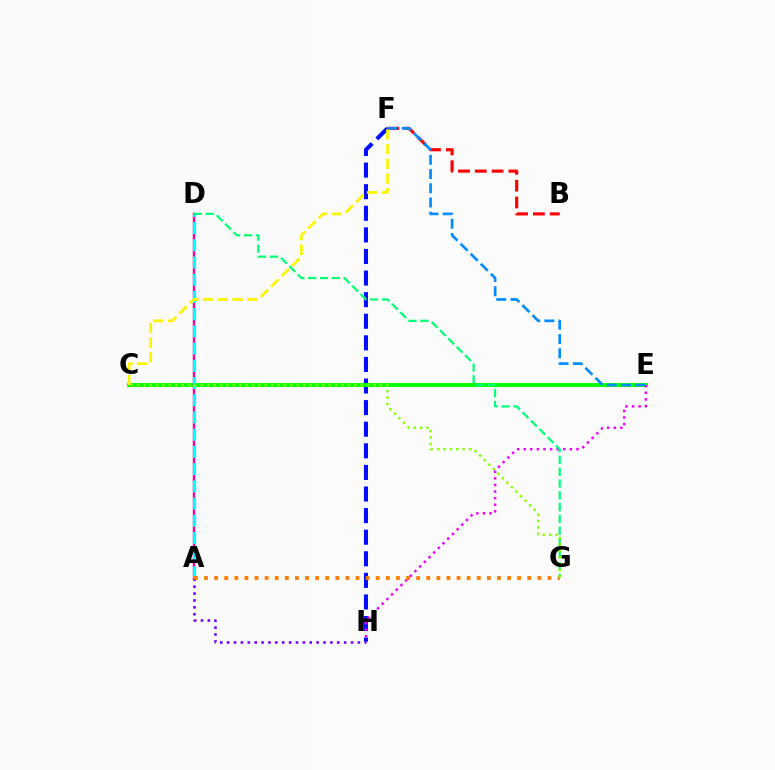{('F', 'H'): [{'color': '#0010ff', 'line_style': 'dashed', 'thickness': 2.93}], ('C', 'E'): [{'color': '#08ff00', 'line_style': 'solid', 'thickness': 2.82}], ('A', 'D'): [{'color': '#ff0094', 'line_style': 'solid', 'thickness': 1.74}, {'color': '#00fff6', 'line_style': 'dashed', 'thickness': 2.34}], ('E', 'H'): [{'color': '#ee00ff', 'line_style': 'dotted', 'thickness': 1.79}], ('D', 'G'): [{'color': '#00ff74', 'line_style': 'dashed', 'thickness': 1.6}], ('A', 'H'): [{'color': '#7200ff', 'line_style': 'dotted', 'thickness': 1.87}], ('B', 'F'): [{'color': '#ff0000', 'line_style': 'dashed', 'thickness': 2.28}], ('A', 'G'): [{'color': '#ff7c00', 'line_style': 'dotted', 'thickness': 2.74}], ('C', 'G'): [{'color': '#84ff00', 'line_style': 'dotted', 'thickness': 1.74}], ('E', 'F'): [{'color': '#008cff', 'line_style': 'dashed', 'thickness': 1.94}], ('C', 'F'): [{'color': '#fcf500', 'line_style': 'dashed', 'thickness': 2.0}]}